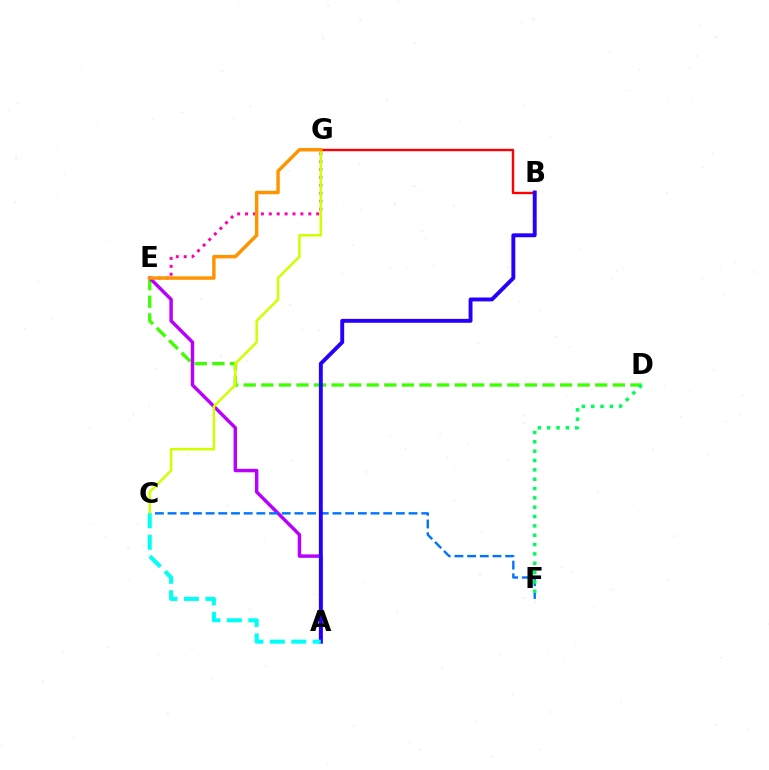{('D', 'E'): [{'color': '#3dff00', 'line_style': 'dashed', 'thickness': 2.39}], ('E', 'G'): [{'color': '#ff00ac', 'line_style': 'dotted', 'thickness': 2.15}, {'color': '#ff9400', 'line_style': 'solid', 'thickness': 2.49}], ('A', 'E'): [{'color': '#b900ff', 'line_style': 'solid', 'thickness': 2.48}], ('C', 'F'): [{'color': '#0074ff', 'line_style': 'dashed', 'thickness': 1.72}], ('B', 'G'): [{'color': '#ff0000', 'line_style': 'solid', 'thickness': 1.71}], ('C', 'G'): [{'color': '#d1ff00', 'line_style': 'solid', 'thickness': 1.81}], ('D', 'F'): [{'color': '#00ff5c', 'line_style': 'dotted', 'thickness': 2.54}], ('A', 'B'): [{'color': '#2500ff', 'line_style': 'solid', 'thickness': 2.81}], ('A', 'C'): [{'color': '#00fff6', 'line_style': 'dashed', 'thickness': 2.91}]}